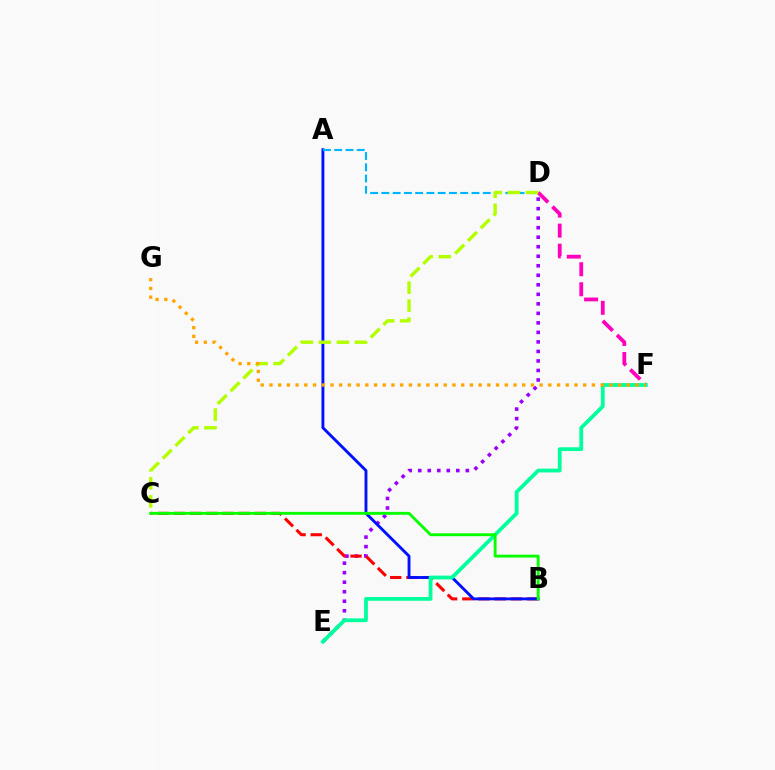{('D', 'E'): [{'color': '#9b00ff', 'line_style': 'dotted', 'thickness': 2.59}], ('B', 'C'): [{'color': '#ff0000', 'line_style': 'dashed', 'thickness': 2.2}, {'color': '#08ff00', 'line_style': 'solid', 'thickness': 2.07}], ('D', 'F'): [{'color': '#ff00bd', 'line_style': 'dashed', 'thickness': 2.72}], ('A', 'B'): [{'color': '#0010ff', 'line_style': 'solid', 'thickness': 2.07}], ('E', 'F'): [{'color': '#00ff9d', 'line_style': 'solid', 'thickness': 2.72}], ('A', 'D'): [{'color': '#00b5ff', 'line_style': 'dashed', 'thickness': 1.53}], ('C', 'D'): [{'color': '#b3ff00', 'line_style': 'dashed', 'thickness': 2.45}], ('F', 'G'): [{'color': '#ffa500', 'line_style': 'dotted', 'thickness': 2.37}]}